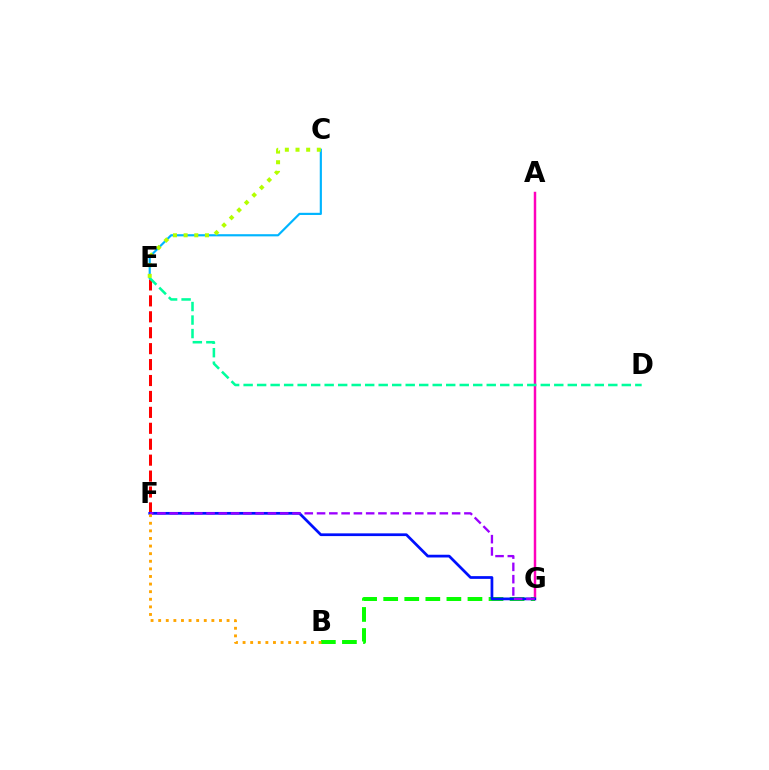{('A', 'G'): [{'color': '#ff00bd', 'line_style': 'solid', 'thickness': 1.78}], ('E', 'F'): [{'color': '#ff0000', 'line_style': 'dashed', 'thickness': 2.16}], ('C', 'E'): [{'color': '#00b5ff', 'line_style': 'solid', 'thickness': 1.56}, {'color': '#b3ff00', 'line_style': 'dotted', 'thickness': 2.9}], ('B', 'G'): [{'color': '#08ff00', 'line_style': 'dashed', 'thickness': 2.86}], ('F', 'G'): [{'color': '#0010ff', 'line_style': 'solid', 'thickness': 1.97}, {'color': '#9b00ff', 'line_style': 'dashed', 'thickness': 1.67}], ('D', 'E'): [{'color': '#00ff9d', 'line_style': 'dashed', 'thickness': 1.83}], ('B', 'F'): [{'color': '#ffa500', 'line_style': 'dotted', 'thickness': 2.06}]}